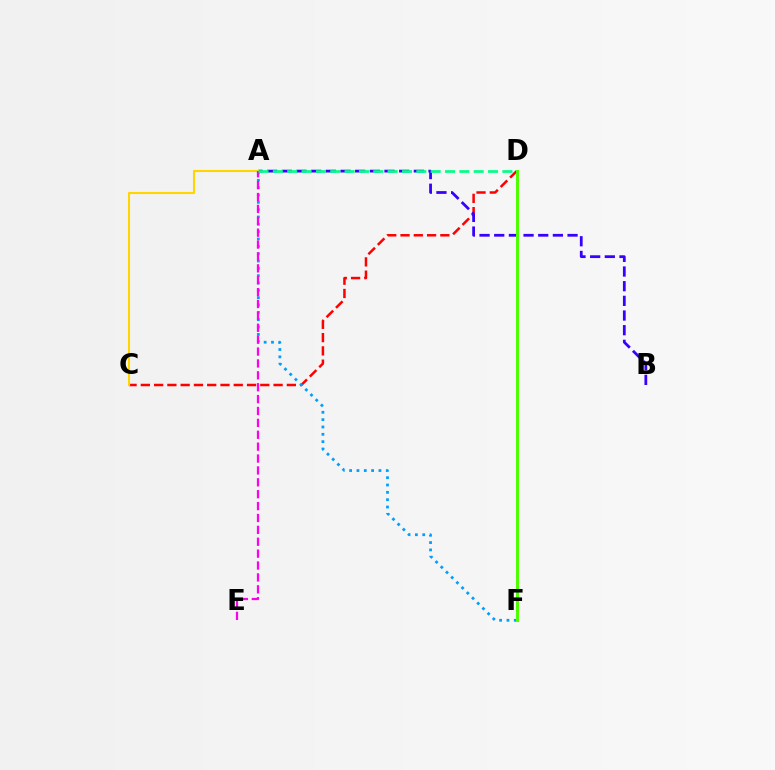{('C', 'D'): [{'color': '#ff0000', 'line_style': 'dashed', 'thickness': 1.8}], ('A', 'F'): [{'color': '#009eff', 'line_style': 'dotted', 'thickness': 1.99}], ('A', 'B'): [{'color': '#3700ff', 'line_style': 'dashed', 'thickness': 1.99}], ('D', 'F'): [{'color': '#4fff00', 'line_style': 'solid', 'thickness': 2.15}], ('A', 'C'): [{'color': '#ffd500', 'line_style': 'solid', 'thickness': 1.5}], ('A', 'E'): [{'color': '#ff00ed', 'line_style': 'dashed', 'thickness': 1.61}], ('A', 'D'): [{'color': '#00ff86', 'line_style': 'dashed', 'thickness': 1.95}]}